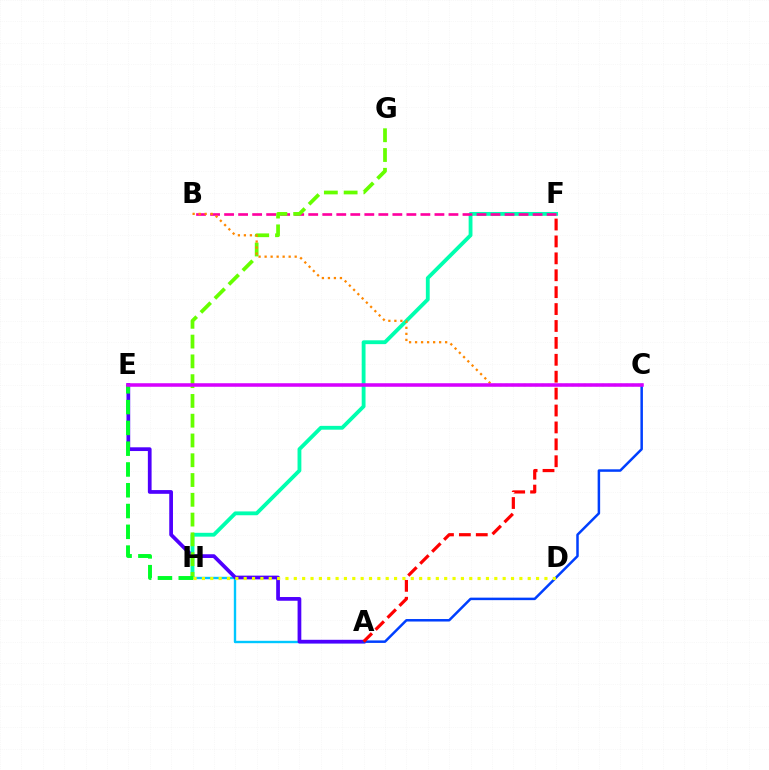{('A', 'H'): [{'color': '#00c7ff', 'line_style': 'solid', 'thickness': 1.72}], ('F', 'H'): [{'color': '#00ffaf', 'line_style': 'solid', 'thickness': 2.76}], ('A', 'E'): [{'color': '#4f00ff', 'line_style': 'solid', 'thickness': 2.69}], ('A', 'C'): [{'color': '#003fff', 'line_style': 'solid', 'thickness': 1.8}], ('B', 'F'): [{'color': '#ff00a0', 'line_style': 'dashed', 'thickness': 1.91}], ('G', 'H'): [{'color': '#66ff00', 'line_style': 'dashed', 'thickness': 2.69}], ('E', 'H'): [{'color': '#00ff27', 'line_style': 'dashed', 'thickness': 2.82}], ('B', 'C'): [{'color': '#ff8800', 'line_style': 'dotted', 'thickness': 1.63}], ('D', 'H'): [{'color': '#eeff00', 'line_style': 'dotted', 'thickness': 2.27}], ('C', 'E'): [{'color': '#d600ff', 'line_style': 'solid', 'thickness': 2.55}], ('A', 'F'): [{'color': '#ff0000', 'line_style': 'dashed', 'thickness': 2.3}]}